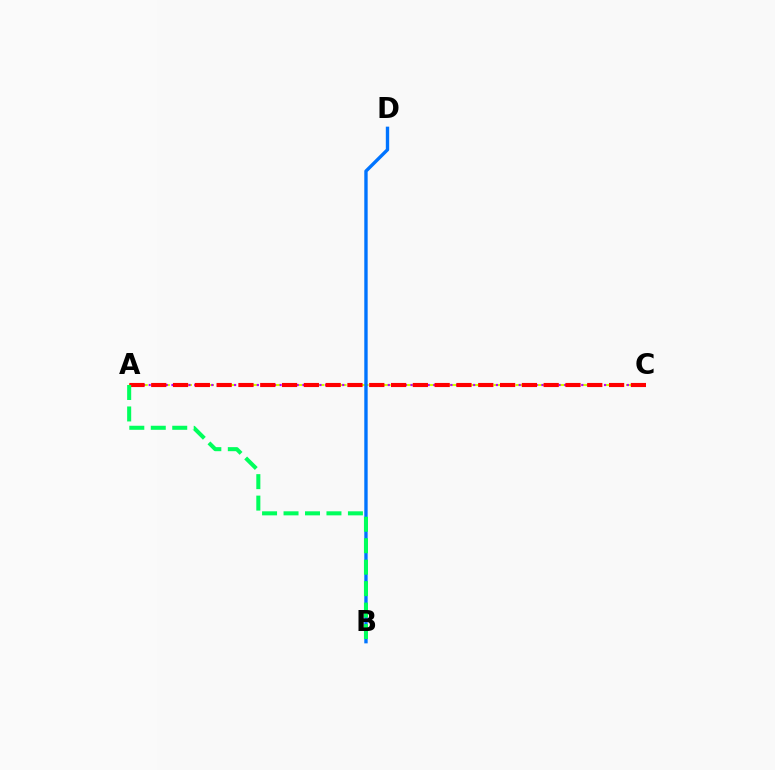{('A', 'C'): [{'color': '#d1ff00', 'line_style': 'dashed', 'thickness': 1.5}, {'color': '#b900ff', 'line_style': 'dotted', 'thickness': 1.55}, {'color': '#ff0000', 'line_style': 'dashed', 'thickness': 2.96}], ('B', 'D'): [{'color': '#0074ff', 'line_style': 'solid', 'thickness': 2.42}], ('A', 'B'): [{'color': '#00ff5c', 'line_style': 'dashed', 'thickness': 2.92}]}